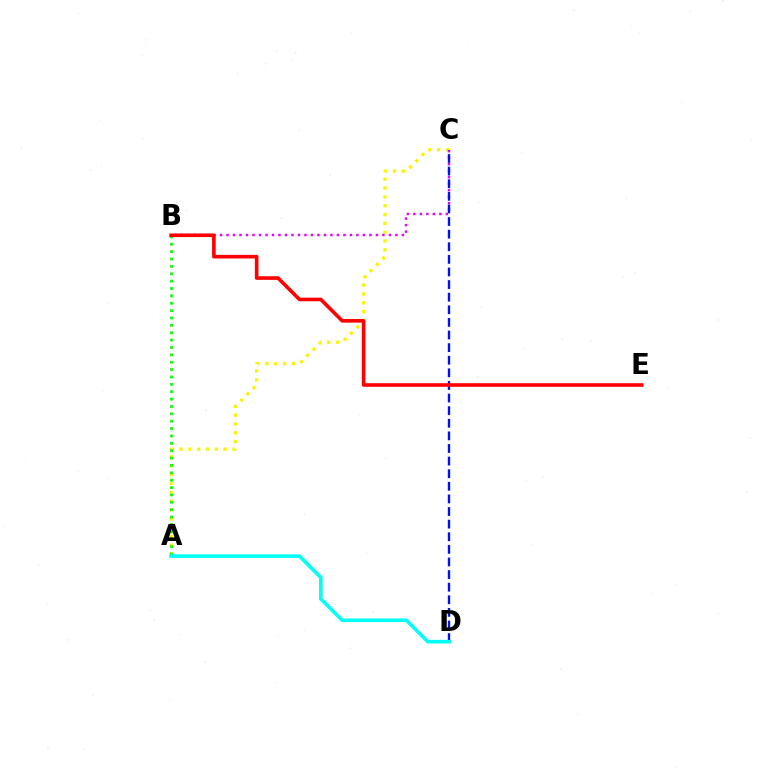{('A', 'C'): [{'color': '#fcf500', 'line_style': 'dotted', 'thickness': 2.4}], ('A', 'B'): [{'color': '#08ff00', 'line_style': 'dotted', 'thickness': 2.0}], ('B', 'C'): [{'color': '#ee00ff', 'line_style': 'dotted', 'thickness': 1.76}], ('C', 'D'): [{'color': '#0010ff', 'line_style': 'dashed', 'thickness': 1.71}], ('A', 'D'): [{'color': '#00fff6', 'line_style': 'solid', 'thickness': 2.58}], ('B', 'E'): [{'color': '#ff0000', 'line_style': 'solid', 'thickness': 2.6}]}